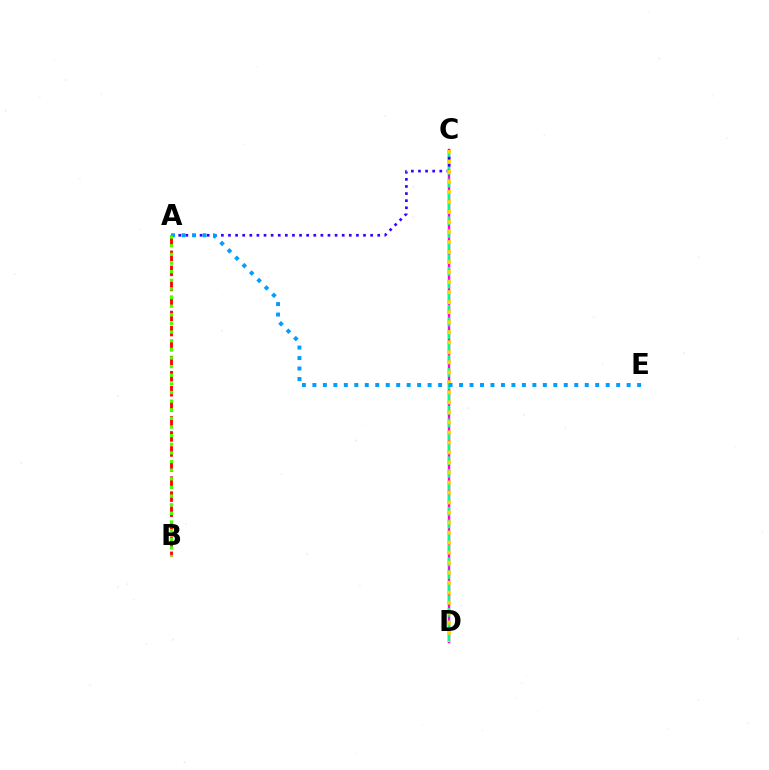{('C', 'D'): [{'color': '#ff00ed', 'line_style': 'solid', 'thickness': 1.75}, {'color': '#00ff86', 'line_style': 'dashed', 'thickness': 1.72}, {'color': '#ffd500', 'line_style': 'dotted', 'thickness': 2.72}], ('A', 'C'): [{'color': '#3700ff', 'line_style': 'dotted', 'thickness': 1.93}], ('A', 'E'): [{'color': '#009eff', 'line_style': 'dotted', 'thickness': 2.85}], ('A', 'B'): [{'color': '#ff0000', 'line_style': 'dashed', 'thickness': 2.04}, {'color': '#4fff00', 'line_style': 'dotted', 'thickness': 2.35}]}